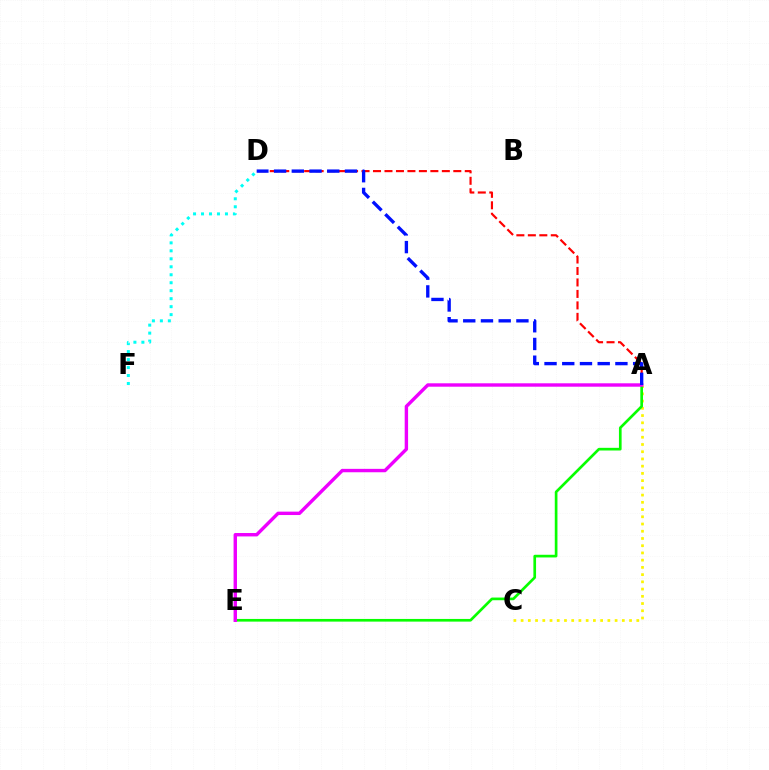{('D', 'F'): [{'color': '#00fff6', 'line_style': 'dotted', 'thickness': 2.17}], ('A', 'C'): [{'color': '#fcf500', 'line_style': 'dotted', 'thickness': 1.96}], ('A', 'E'): [{'color': '#08ff00', 'line_style': 'solid', 'thickness': 1.93}, {'color': '#ee00ff', 'line_style': 'solid', 'thickness': 2.45}], ('A', 'D'): [{'color': '#ff0000', 'line_style': 'dashed', 'thickness': 1.56}, {'color': '#0010ff', 'line_style': 'dashed', 'thickness': 2.41}]}